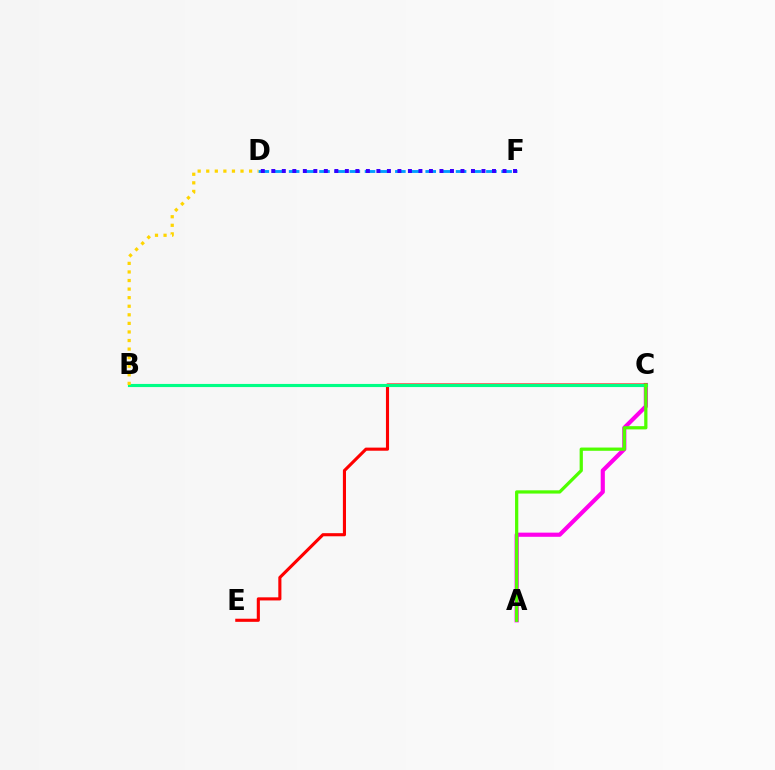{('A', 'C'): [{'color': '#ff00ed', 'line_style': 'solid', 'thickness': 2.99}, {'color': '#4fff00', 'line_style': 'solid', 'thickness': 2.33}], ('D', 'F'): [{'color': '#009eff', 'line_style': 'dashed', 'thickness': 2.06}, {'color': '#3700ff', 'line_style': 'dotted', 'thickness': 2.86}], ('C', 'E'): [{'color': '#ff0000', 'line_style': 'solid', 'thickness': 2.24}], ('B', 'C'): [{'color': '#00ff86', 'line_style': 'solid', 'thickness': 2.25}], ('B', 'D'): [{'color': '#ffd500', 'line_style': 'dotted', 'thickness': 2.33}]}